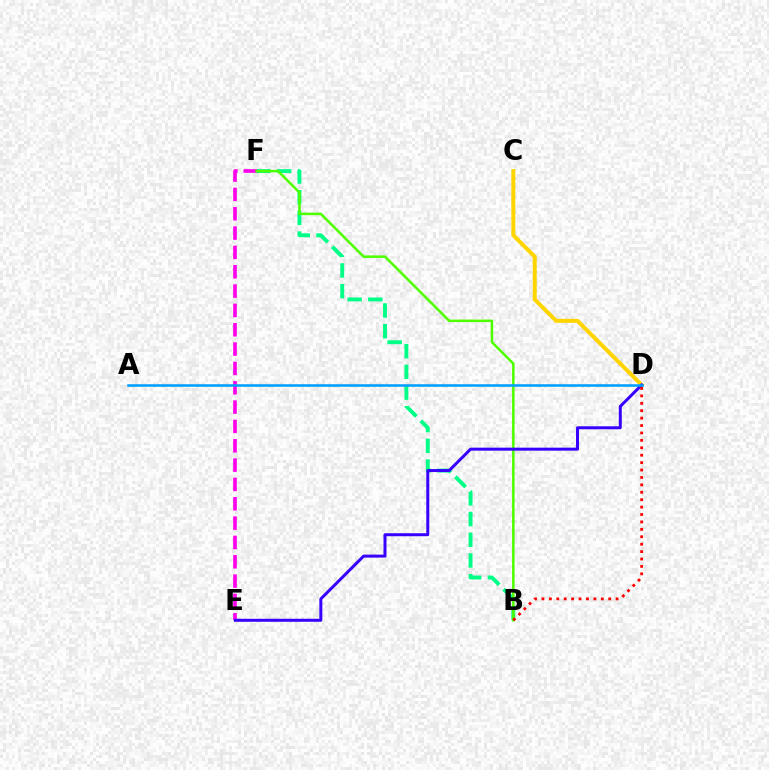{('B', 'F'): [{'color': '#00ff86', 'line_style': 'dashed', 'thickness': 2.81}, {'color': '#4fff00', 'line_style': 'solid', 'thickness': 1.82}], ('E', 'F'): [{'color': '#ff00ed', 'line_style': 'dashed', 'thickness': 2.63}], ('C', 'D'): [{'color': '#ffd500', 'line_style': 'solid', 'thickness': 2.89}], ('D', 'E'): [{'color': '#3700ff', 'line_style': 'solid', 'thickness': 2.16}], ('B', 'D'): [{'color': '#ff0000', 'line_style': 'dotted', 'thickness': 2.01}], ('A', 'D'): [{'color': '#009eff', 'line_style': 'solid', 'thickness': 1.83}]}